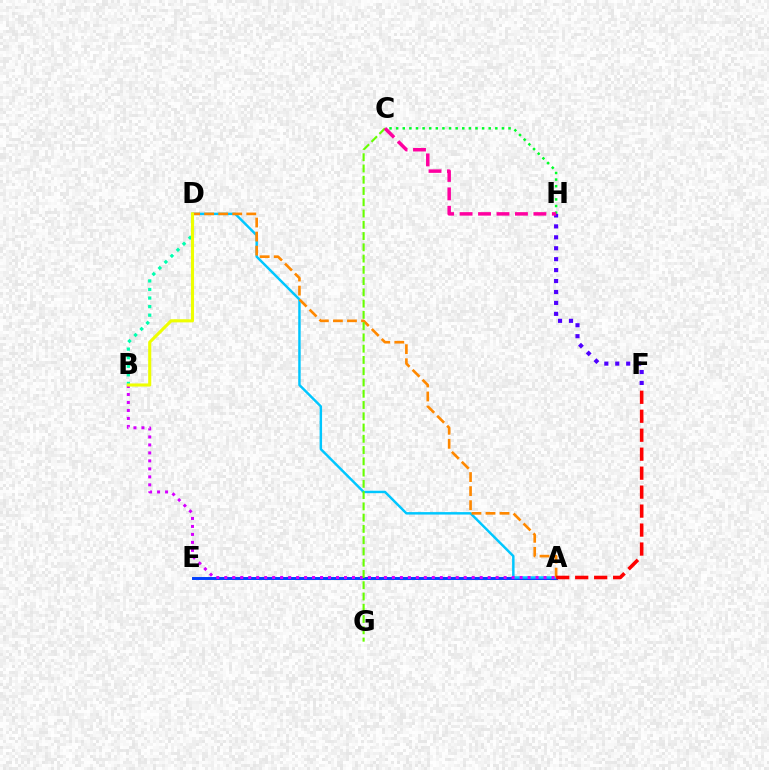{('B', 'D'): [{'color': '#00ffaf', 'line_style': 'dotted', 'thickness': 2.33}, {'color': '#eeff00', 'line_style': 'solid', 'thickness': 2.22}], ('A', 'E'): [{'color': '#003fff', 'line_style': 'solid', 'thickness': 2.12}], ('A', 'D'): [{'color': '#00c7ff', 'line_style': 'solid', 'thickness': 1.77}, {'color': '#ff8800', 'line_style': 'dashed', 'thickness': 1.91}], ('A', 'F'): [{'color': '#ff0000', 'line_style': 'dashed', 'thickness': 2.58}], ('A', 'B'): [{'color': '#d600ff', 'line_style': 'dotted', 'thickness': 2.17}], ('C', 'H'): [{'color': '#00ff27', 'line_style': 'dotted', 'thickness': 1.8}, {'color': '#ff00a0', 'line_style': 'dashed', 'thickness': 2.51}], ('F', 'H'): [{'color': '#4f00ff', 'line_style': 'dotted', 'thickness': 2.97}], ('C', 'G'): [{'color': '#66ff00', 'line_style': 'dashed', 'thickness': 1.53}]}